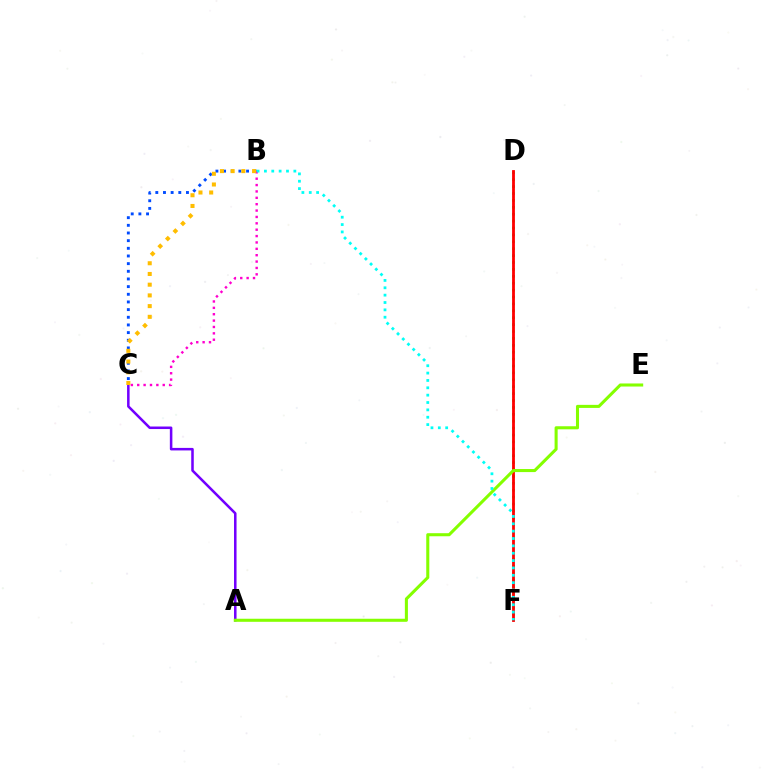{('B', 'C'): [{'color': '#004bff', 'line_style': 'dotted', 'thickness': 2.08}, {'color': '#ff00cf', 'line_style': 'dotted', 'thickness': 1.73}, {'color': '#ffbd00', 'line_style': 'dotted', 'thickness': 2.91}], ('D', 'F'): [{'color': '#00ff39', 'line_style': 'dotted', 'thickness': 1.87}, {'color': '#ff0000', 'line_style': 'solid', 'thickness': 2.02}], ('A', 'C'): [{'color': '#7200ff', 'line_style': 'solid', 'thickness': 1.82}], ('A', 'E'): [{'color': '#84ff00', 'line_style': 'solid', 'thickness': 2.2}], ('B', 'F'): [{'color': '#00fff6', 'line_style': 'dotted', 'thickness': 2.0}]}